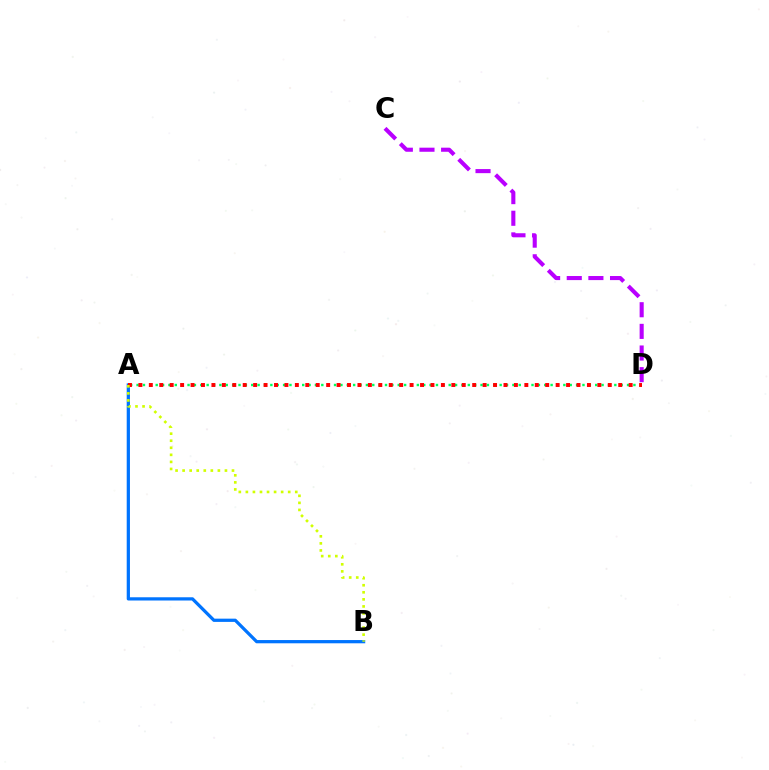{('A', 'D'): [{'color': '#00ff5c', 'line_style': 'dotted', 'thickness': 1.73}, {'color': '#ff0000', 'line_style': 'dotted', 'thickness': 2.83}], ('C', 'D'): [{'color': '#b900ff', 'line_style': 'dashed', 'thickness': 2.94}], ('A', 'B'): [{'color': '#0074ff', 'line_style': 'solid', 'thickness': 2.33}, {'color': '#d1ff00', 'line_style': 'dotted', 'thickness': 1.92}]}